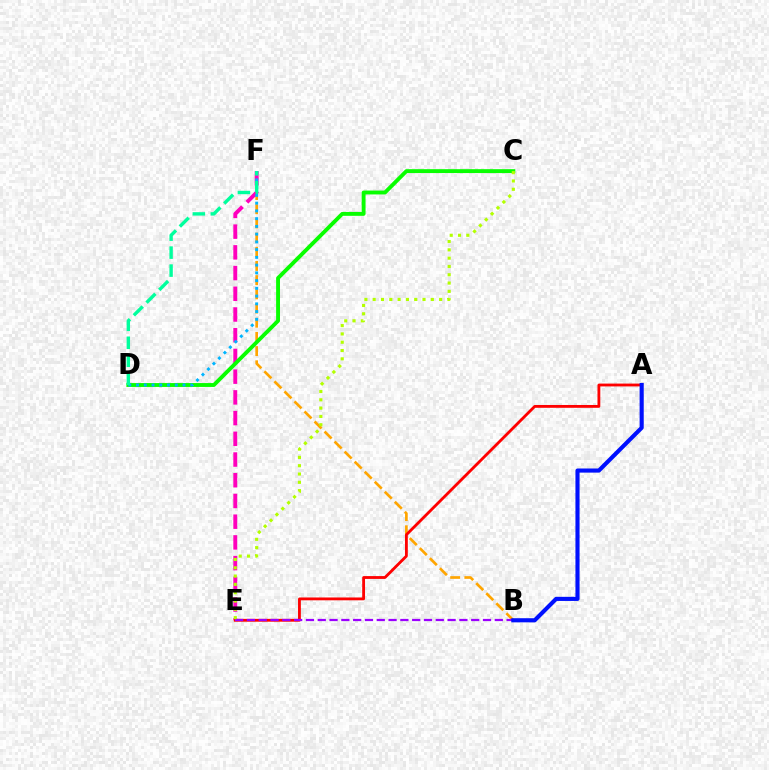{('B', 'F'): [{'color': '#ffa500', 'line_style': 'dashed', 'thickness': 1.93}], ('E', 'F'): [{'color': '#ff00bd', 'line_style': 'dashed', 'thickness': 2.81}], ('C', 'D'): [{'color': '#08ff00', 'line_style': 'solid', 'thickness': 2.79}], ('D', 'F'): [{'color': '#00b5ff', 'line_style': 'dotted', 'thickness': 2.1}, {'color': '#00ff9d', 'line_style': 'dashed', 'thickness': 2.44}], ('A', 'E'): [{'color': '#ff0000', 'line_style': 'solid', 'thickness': 2.04}], ('B', 'E'): [{'color': '#9b00ff', 'line_style': 'dashed', 'thickness': 1.6}], ('C', 'E'): [{'color': '#b3ff00', 'line_style': 'dotted', 'thickness': 2.26}], ('A', 'B'): [{'color': '#0010ff', 'line_style': 'solid', 'thickness': 2.97}]}